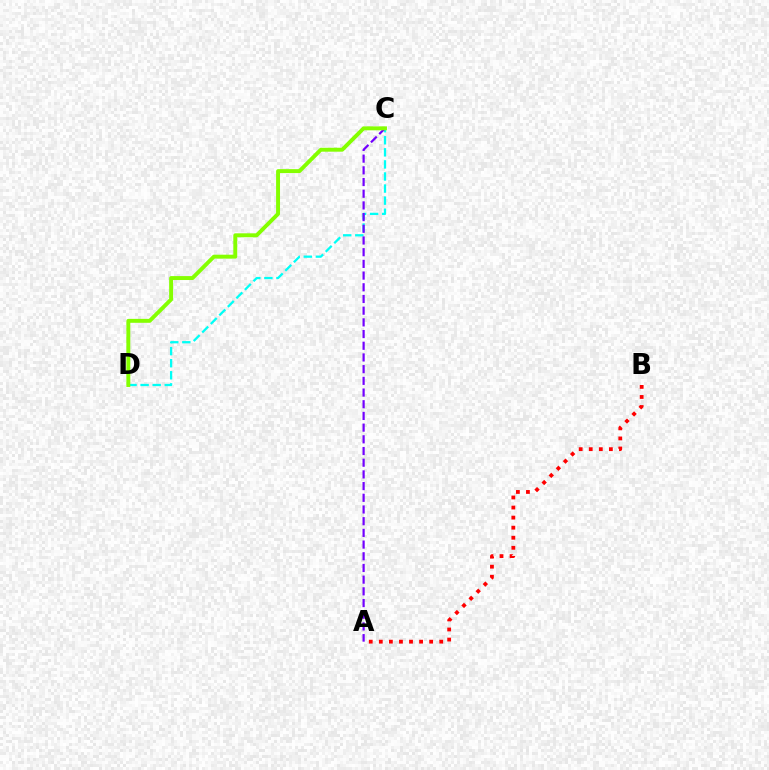{('C', 'D'): [{'color': '#00fff6', 'line_style': 'dashed', 'thickness': 1.64}, {'color': '#84ff00', 'line_style': 'solid', 'thickness': 2.83}], ('A', 'C'): [{'color': '#7200ff', 'line_style': 'dashed', 'thickness': 1.59}], ('A', 'B'): [{'color': '#ff0000', 'line_style': 'dotted', 'thickness': 2.73}]}